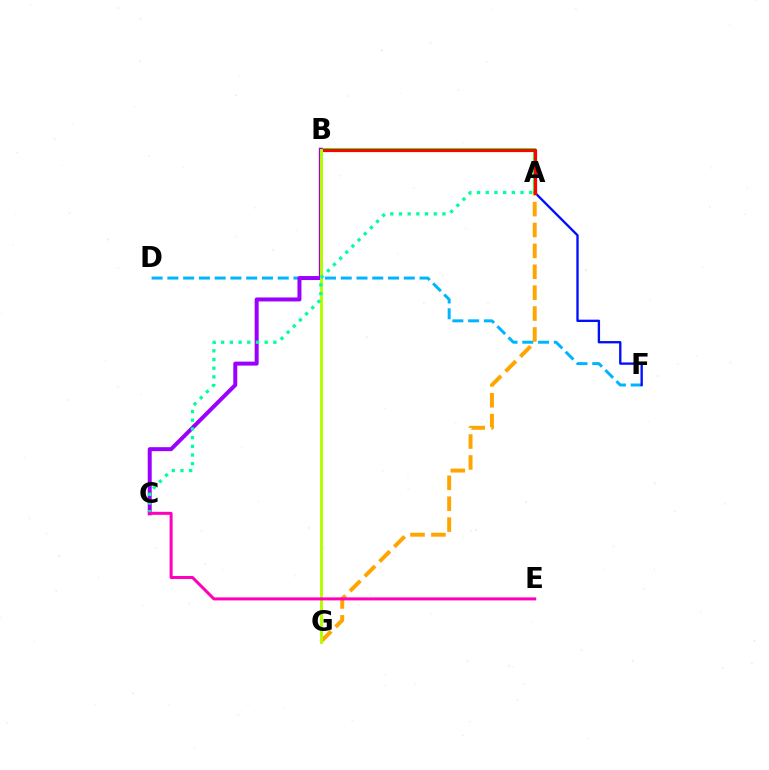{('D', 'F'): [{'color': '#00b5ff', 'line_style': 'dashed', 'thickness': 2.14}], ('A', 'B'): [{'color': '#08ff00', 'line_style': 'solid', 'thickness': 2.66}, {'color': '#ff0000', 'line_style': 'solid', 'thickness': 2.29}], ('A', 'F'): [{'color': '#0010ff', 'line_style': 'solid', 'thickness': 1.69}], ('A', 'G'): [{'color': '#ffa500', 'line_style': 'dashed', 'thickness': 2.84}], ('B', 'C'): [{'color': '#9b00ff', 'line_style': 'solid', 'thickness': 2.87}], ('B', 'G'): [{'color': '#b3ff00', 'line_style': 'solid', 'thickness': 2.12}], ('A', 'C'): [{'color': '#00ff9d', 'line_style': 'dotted', 'thickness': 2.36}], ('C', 'E'): [{'color': '#ff00bd', 'line_style': 'solid', 'thickness': 2.17}]}